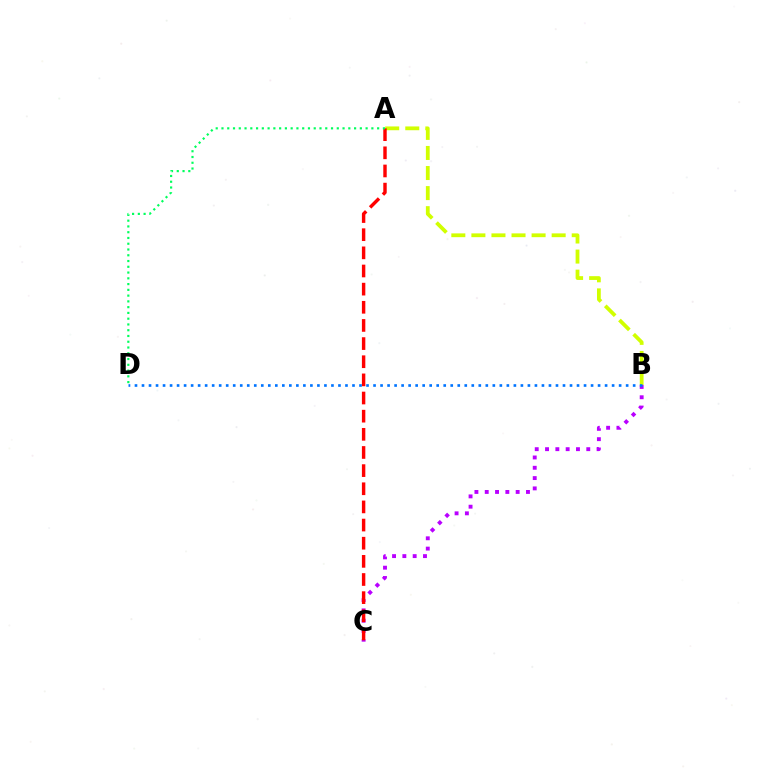{('A', 'B'): [{'color': '#d1ff00', 'line_style': 'dashed', 'thickness': 2.73}], ('B', 'C'): [{'color': '#b900ff', 'line_style': 'dotted', 'thickness': 2.8}], ('A', 'C'): [{'color': '#ff0000', 'line_style': 'dashed', 'thickness': 2.47}], ('A', 'D'): [{'color': '#00ff5c', 'line_style': 'dotted', 'thickness': 1.57}], ('B', 'D'): [{'color': '#0074ff', 'line_style': 'dotted', 'thickness': 1.91}]}